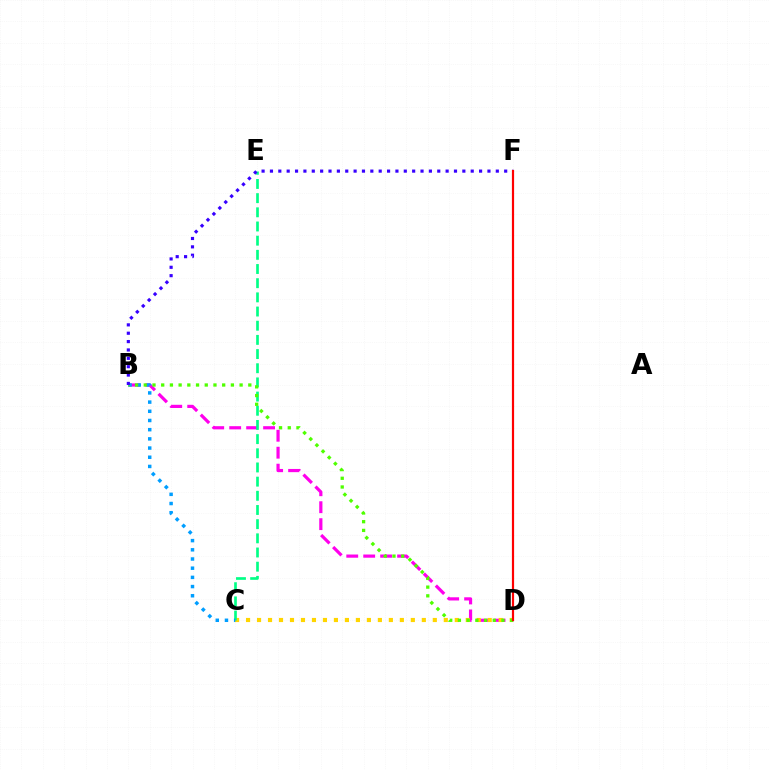{('B', 'D'): [{'color': '#ff00ed', 'line_style': 'dashed', 'thickness': 2.3}, {'color': '#4fff00', 'line_style': 'dotted', 'thickness': 2.37}], ('C', 'D'): [{'color': '#ffd500', 'line_style': 'dotted', 'thickness': 2.98}], ('C', 'E'): [{'color': '#00ff86', 'line_style': 'dashed', 'thickness': 1.93}], ('B', 'C'): [{'color': '#009eff', 'line_style': 'dotted', 'thickness': 2.5}], ('B', 'F'): [{'color': '#3700ff', 'line_style': 'dotted', 'thickness': 2.27}], ('D', 'F'): [{'color': '#ff0000', 'line_style': 'solid', 'thickness': 1.58}]}